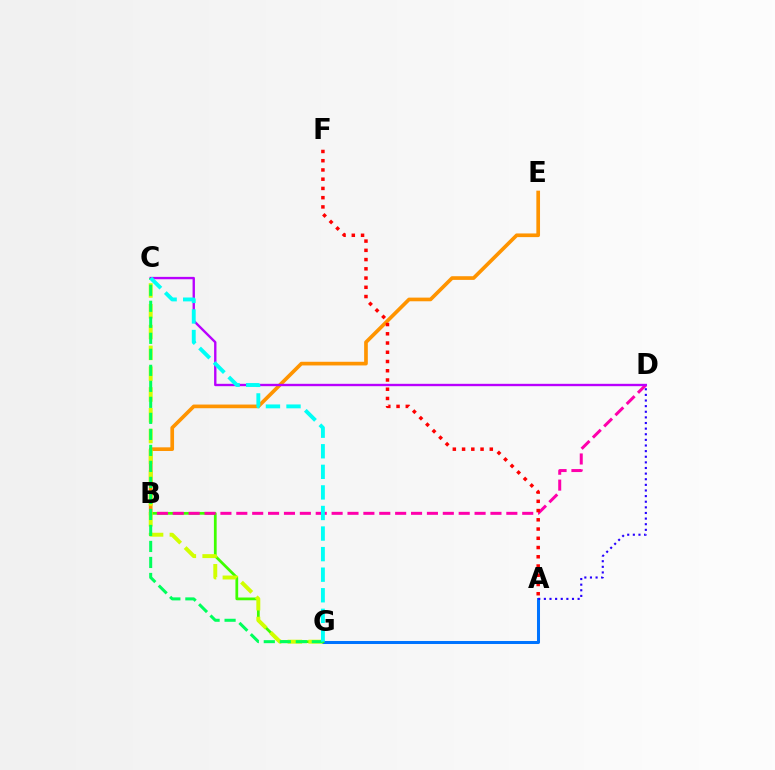{('A', 'G'): [{'color': '#0074ff', 'line_style': 'solid', 'thickness': 2.18}], ('B', 'G'): [{'color': '#3dff00', 'line_style': 'solid', 'thickness': 1.98}], ('B', 'E'): [{'color': '#ff9400', 'line_style': 'solid', 'thickness': 2.64}], ('B', 'D'): [{'color': '#ff00ac', 'line_style': 'dashed', 'thickness': 2.16}], ('A', 'F'): [{'color': '#ff0000', 'line_style': 'dotted', 'thickness': 2.51}], ('C', 'D'): [{'color': '#b900ff', 'line_style': 'solid', 'thickness': 1.71}], ('C', 'G'): [{'color': '#d1ff00', 'line_style': 'dashed', 'thickness': 2.83}, {'color': '#00ff5c', 'line_style': 'dashed', 'thickness': 2.18}, {'color': '#00fff6', 'line_style': 'dashed', 'thickness': 2.79}], ('A', 'D'): [{'color': '#2500ff', 'line_style': 'dotted', 'thickness': 1.53}]}